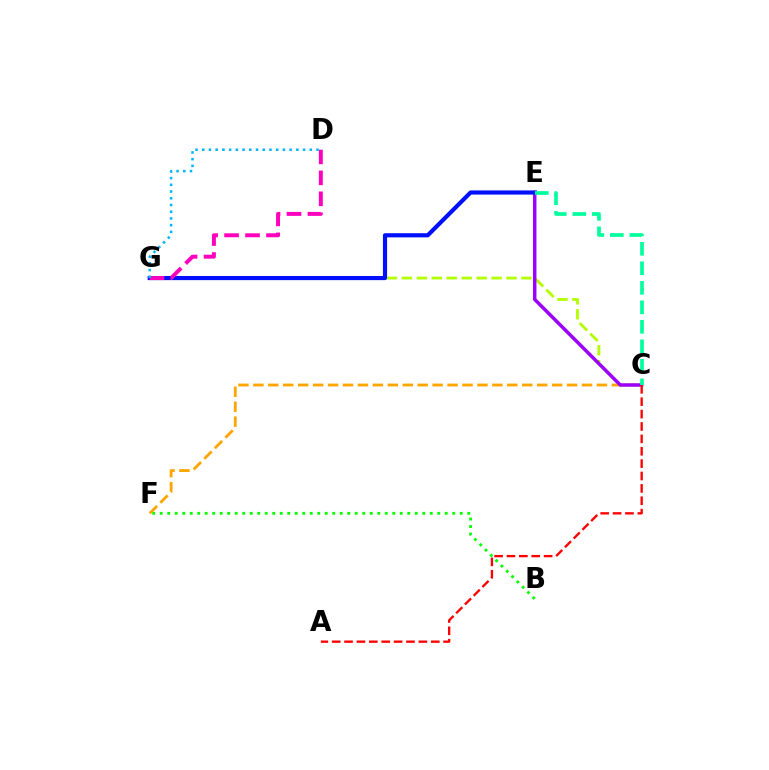{('C', 'G'): [{'color': '#b3ff00', 'line_style': 'dashed', 'thickness': 2.03}], ('C', 'F'): [{'color': '#ffa500', 'line_style': 'dashed', 'thickness': 2.03}], ('C', 'E'): [{'color': '#9b00ff', 'line_style': 'solid', 'thickness': 2.49}, {'color': '#00ff9d', 'line_style': 'dashed', 'thickness': 2.65}], ('E', 'G'): [{'color': '#0010ff', 'line_style': 'solid', 'thickness': 2.99}], ('D', 'G'): [{'color': '#ff00bd', 'line_style': 'dashed', 'thickness': 2.85}, {'color': '#00b5ff', 'line_style': 'dotted', 'thickness': 1.83}], ('A', 'C'): [{'color': '#ff0000', 'line_style': 'dashed', 'thickness': 1.68}], ('B', 'F'): [{'color': '#08ff00', 'line_style': 'dotted', 'thickness': 2.04}]}